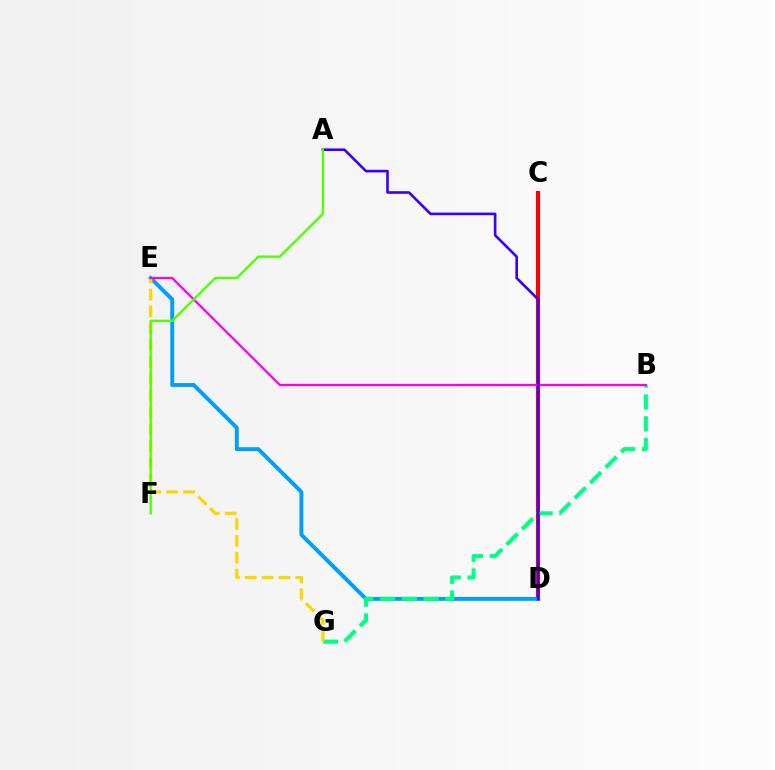{('C', 'D'): [{'color': '#ff0000', 'line_style': 'solid', 'thickness': 2.94}], ('D', 'E'): [{'color': '#009eff', 'line_style': 'solid', 'thickness': 2.81}], ('B', 'G'): [{'color': '#00ff86', 'line_style': 'dashed', 'thickness': 2.96}], ('E', 'G'): [{'color': '#ffd500', 'line_style': 'dashed', 'thickness': 2.29}], ('B', 'E'): [{'color': '#ff00ed', 'line_style': 'solid', 'thickness': 1.63}], ('A', 'D'): [{'color': '#3700ff', 'line_style': 'solid', 'thickness': 1.88}], ('A', 'F'): [{'color': '#4fff00', 'line_style': 'solid', 'thickness': 1.69}]}